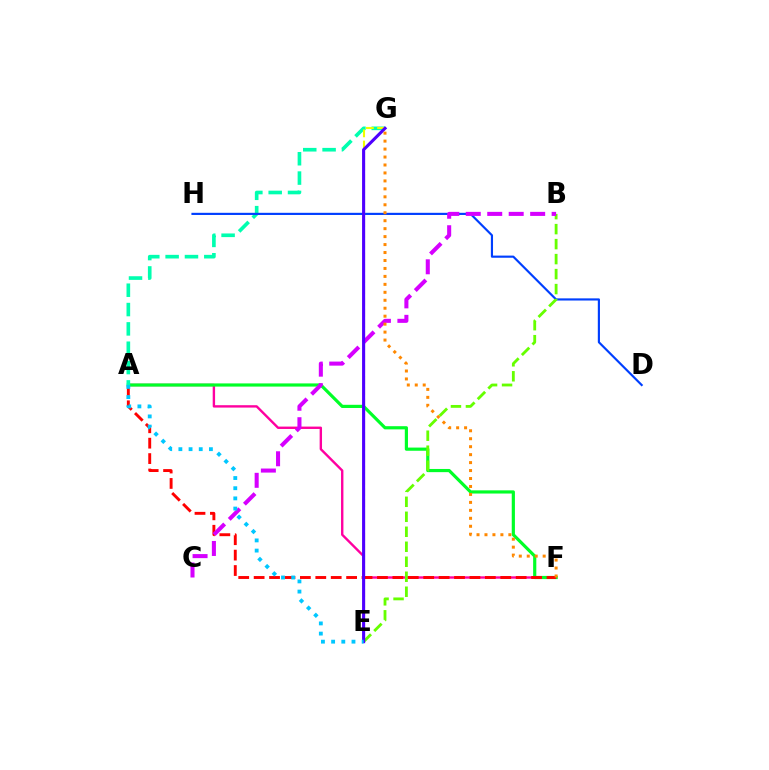{('A', 'F'): [{'color': '#ff00a0', 'line_style': 'solid', 'thickness': 1.72}, {'color': '#00ff27', 'line_style': 'solid', 'thickness': 2.29}, {'color': '#ff0000', 'line_style': 'dashed', 'thickness': 2.09}], ('A', 'G'): [{'color': '#00ffaf', 'line_style': 'dashed', 'thickness': 2.63}], ('D', 'H'): [{'color': '#003fff', 'line_style': 'solid', 'thickness': 1.55}], ('E', 'G'): [{'color': '#eeff00', 'line_style': 'dashed', 'thickness': 1.52}, {'color': '#4f00ff', 'line_style': 'solid', 'thickness': 2.22}], ('B', 'E'): [{'color': '#66ff00', 'line_style': 'dashed', 'thickness': 2.04}], ('B', 'C'): [{'color': '#d600ff', 'line_style': 'dashed', 'thickness': 2.92}], ('A', 'E'): [{'color': '#00c7ff', 'line_style': 'dotted', 'thickness': 2.76}], ('F', 'G'): [{'color': '#ff8800', 'line_style': 'dotted', 'thickness': 2.16}]}